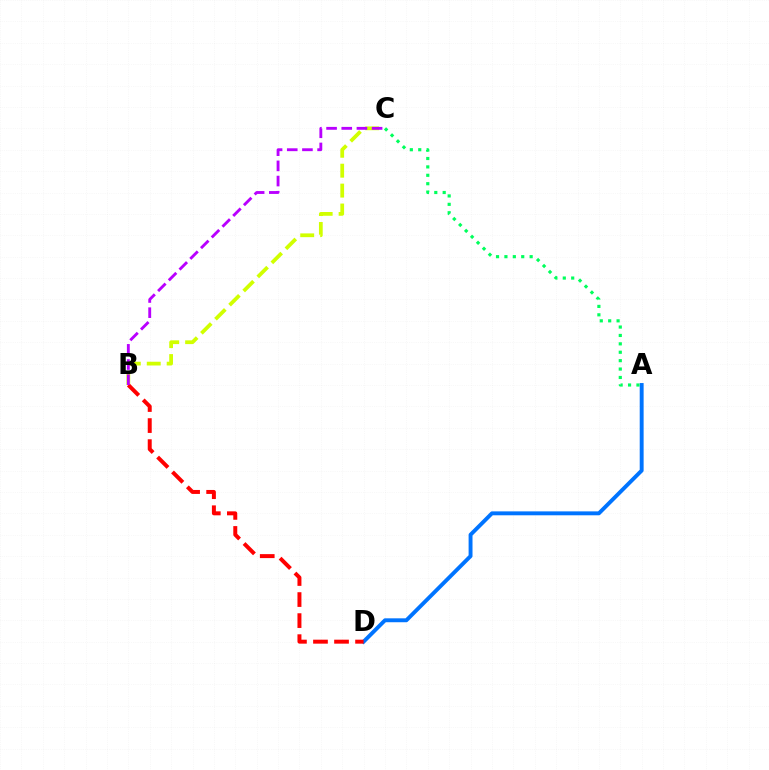{('B', 'C'): [{'color': '#d1ff00', 'line_style': 'dashed', 'thickness': 2.71}, {'color': '#b900ff', 'line_style': 'dashed', 'thickness': 2.06}], ('A', 'D'): [{'color': '#0074ff', 'line_style': 'solid', 'thickness': 2.81}], ('B', 'D'): [{'color': '#ff0000', 'line_style': 'dashed', 'thickness': 2.86}], ('A', 'C'): [{'color': '#00ff5c', 'line_style': 'dotted', 'thickness': 2.28}]}